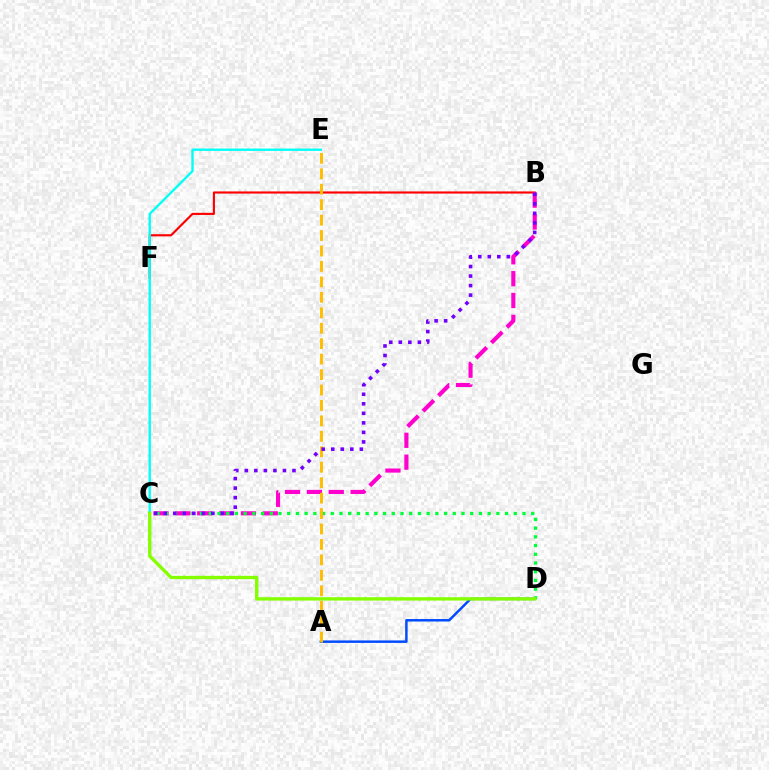{('B', 'F'): [{'color': '#ff0000', 'line_style': 'solid', 'thickness': 1.54}], ('A', 'D'): [{'color': '#004bff', 'line_style': 'solid', 'thickness': 1.78}], ('B', 'C'): [{'color': '#ff00cf', 'line_style': 'dashed', 'thickness': 2.97}, {'color': '#7200ff', 'line_style': 'dotted', 'thickness': 2.59}], ('C', 'D'): [{'color': '#00ff39', 'line_style': 'dotted', 'thickness': 2.37}, {'color': '#84ff00', 'line_style': 'solid', 'thickness': 2.41}], ('C', 'E'): [{'color': '#00fff6', 'line_style': 'solid', 'thickness': 1.69}], ('A', 'E'): [{'color': '#ffbd00', 'line_style': 'dashed', 'thickness': 2.1}]}